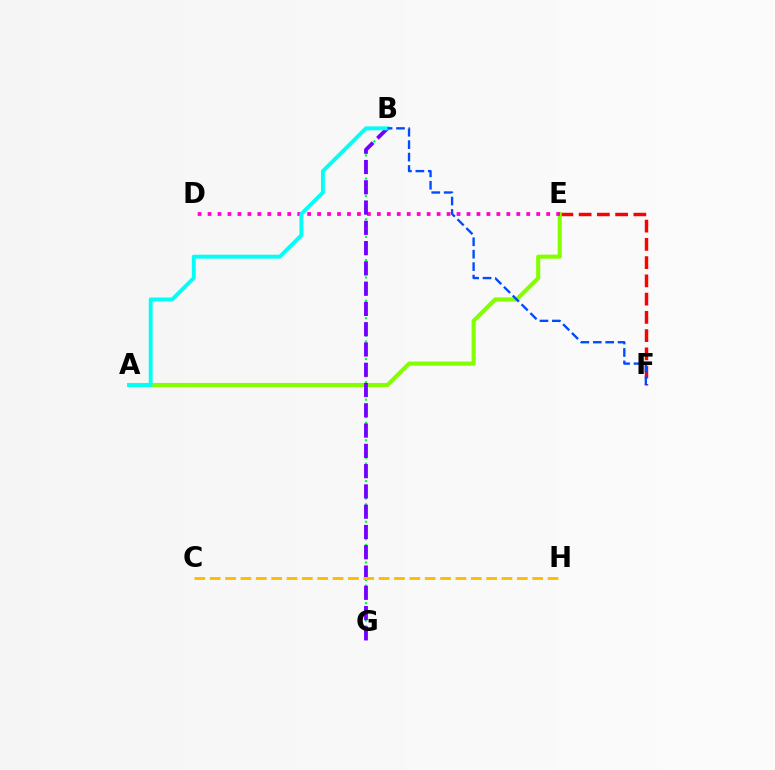{('E', 'F'): [{'color': '#ff0000', 'line_style': 'dashed', 'thickness': 2.48}], ('A', 'E'): [{'color': '#84ff00', 'line_style': 'solid', 'thickness': 2.94}], ('B', 'G'): [{'color': '#00ff39', 'line_style': 'dotted', 'thickness': 1.58}, {'color': '#7200ff', 'line_style': 'dashed', 'thickness': 2.75}], ('D', 'E'): [{'color': '#ff00cf', 'line_style': 'dotted', 'thickness': 2.71}], ('A', 'B'): [{'color': '#00fff6', 'line_style': 'solid', 'thickness': 2.81}], ('C', 'H'): [{'color': '#ffbd00', 'line_style': 'dashed', 'thickness': 2.09}], ('B', 'F'): [{'color': '#004bff', 'line_style': 'dashed', 'thickness': 1.69}]}